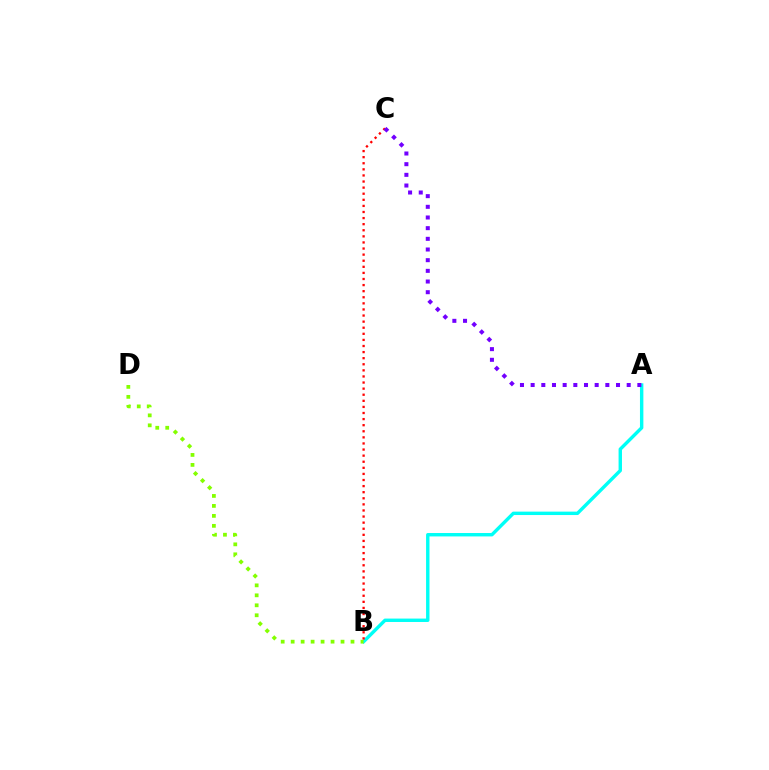{('A', 'B'): [{'color': '#00fff6', 'line_style': 'solid', 'thickness': 2.45}], ('B', 'D'): [{'color': '#84ff00', 'line_style': 'dotted', 'thickness': 2.71}], ('B', 'C'): [{'color': '#ff0000', 'line_style': 'dotted', 'thickness': 1.65}], ('A', 'C'): [{'color': '#7200ff', 'line_style': 'dotted', 'thickness': 2.9}]}